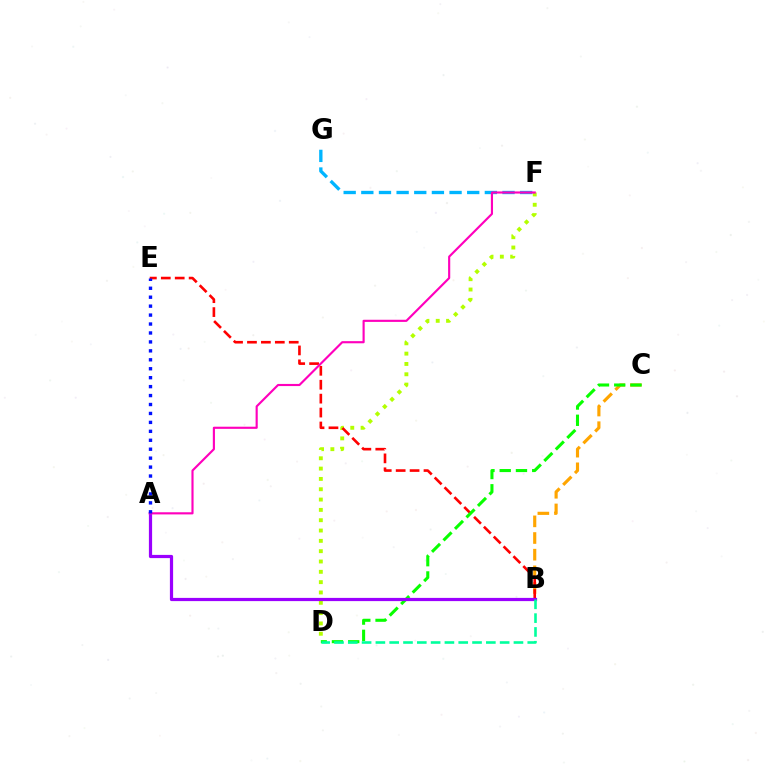{('D', 'F'): [{'color': '#b3ff00', 'line_style': 'dotted', 'thickness': 2.8}], ('B', 'C'): [{'color': '#ffa500', 'line_style': 'dashed', 'thickness': 2.26}], ('B', 'E'): [{'color': '#ff0000', 'line_style': 'dashed', 'thickness': 1.89}], ('F', 'G'): [{'color': '#00b5ff', 'line_style': 'dashed', 'thickness': 2.4}], ('C', 'D'): [{'color': '#08ff00', 'line_style': 'dashed', 'thickness': 2.21}], ('A', 'B'): [{'color': '#9b00ff', 'line_style': 'solid', 'thickness': 2.31}], ('A', 'F'): [{'color': '#ff00bd', 'line_style': 'solid', 'thickness': 1.54}], ('B', 'D'): [{'color': '#00ff9d', 'line_style': 'dashed', 'thickness': 1.88}], ('A', 'E'): [{'color': '#0010ff', 'line_style': 'dotted', 'thickness': 2.43}]}